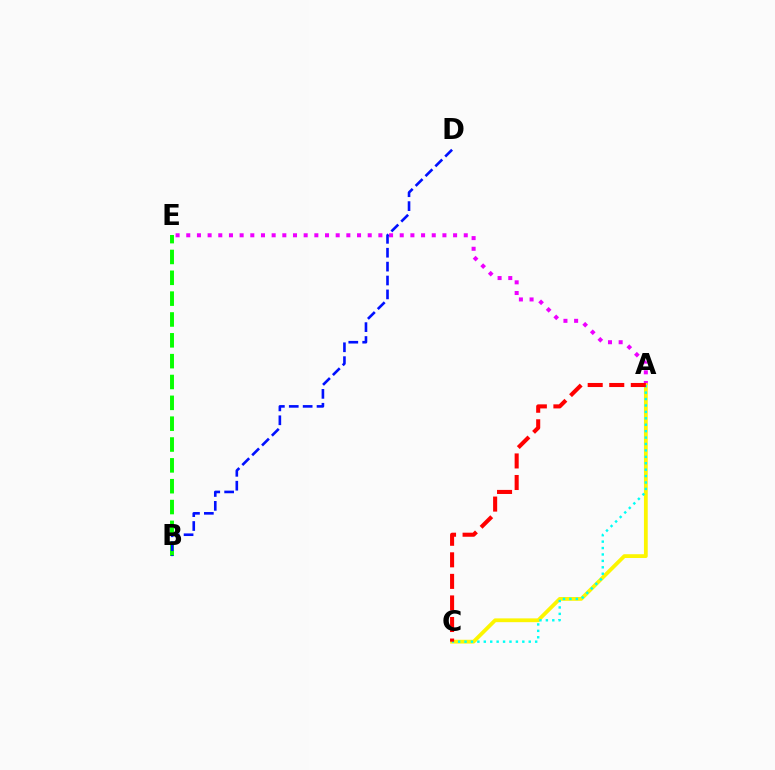{('A', 'E'): [{'color': '#ee00ff', 'line_style': 'dotted', 'thickness': 2.9}], ('B', 'E'): [{'color': '#08ff00', 'line_style': 'dashed', 'thickness': 2.83}], ('B', 'D'): [{'color': '#0010ff', 'line_style': 'dashed', 'thickness': 1.89}], ('A', 'C'): [{'color': '#fcf500', 'line_style': 'solid', 'thickness': 2.72}, {'color': '#00fff6', 'line_style': 'dotted', 'thickness': 1.74}, {'color': '#ff0000', 'line_style': 'dashed', 'thickness': 2.93}]}